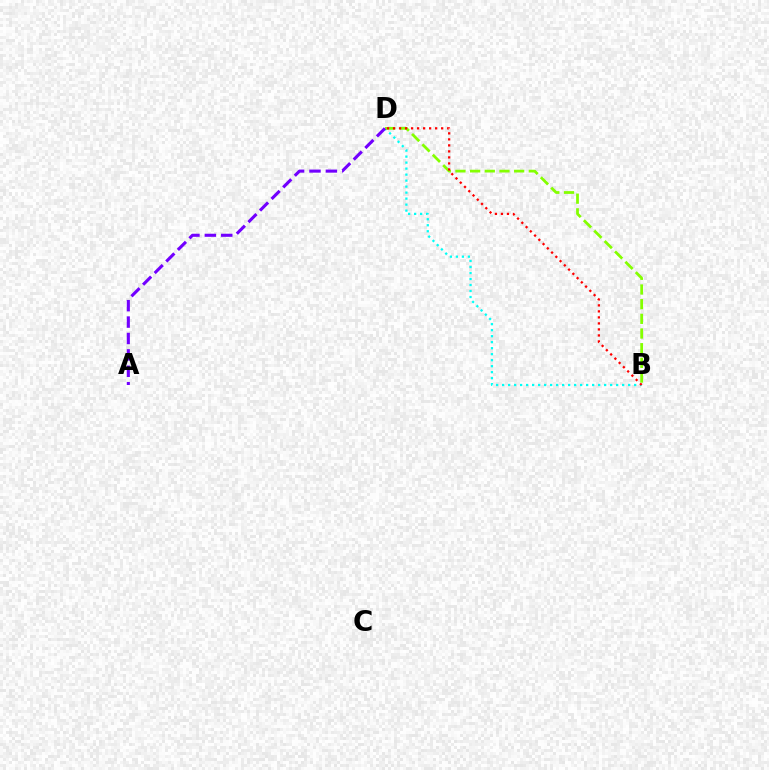{('B', 'D'): [{'color': '#00fff6', 'line_style': 'dotted', 'thickness': 1.63}, {'color': '#84ff00', 'line_style': 'dashed', 'thickness': 1.99}, {'color': '#ff0000', 'line_style': 'dotted', 'thickness': 1.63}], ('A', 'D'): [{'color': '#7200ff', 'line_style': 'dashed', 'thickness': 2.23}]}